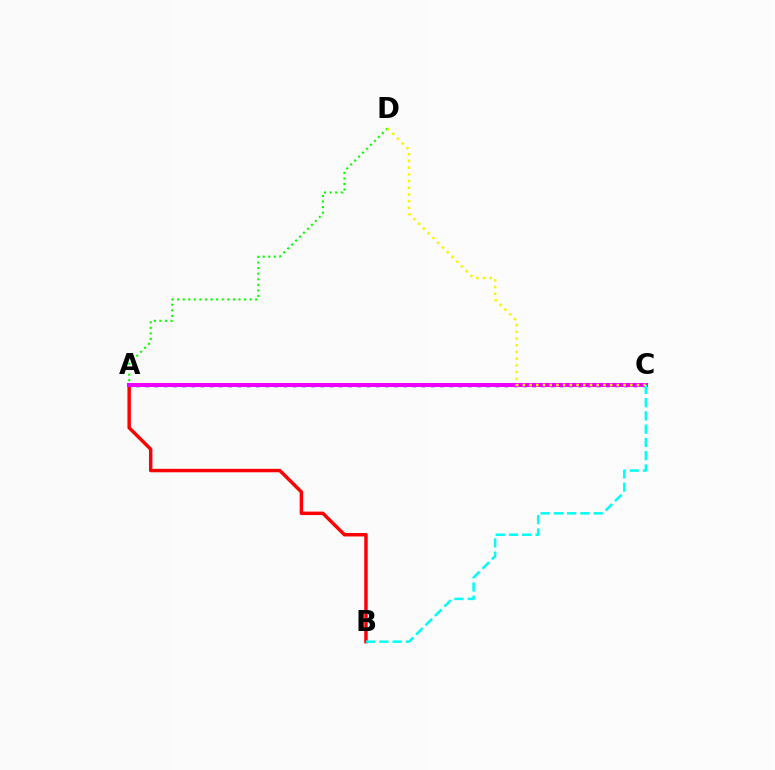{('A', 'C'): [{'color': '#0010ff', 'line_style': 'dotted', 'thickness': 2.5}, {'color': '#ee00ff', 'line_style': 'solid', 'thickness': 2.9}], ('A', 'D'): [{'color': '#08ff00', 'line_style': 'dotted', 'thickness': 1.52}], ('A', 'B'): [{'color': '#ff0000', 'line_style': 'solid', 'thickness': 2.48}], ('B', 'C'): [{'color': '#00fff6', 'line_style': 'dashed', 'thickness': 1.8}], ('C', 'D'): [{'color': '#fcf500', 'line_style': 'dotted', 'thickness': 1.82}]}